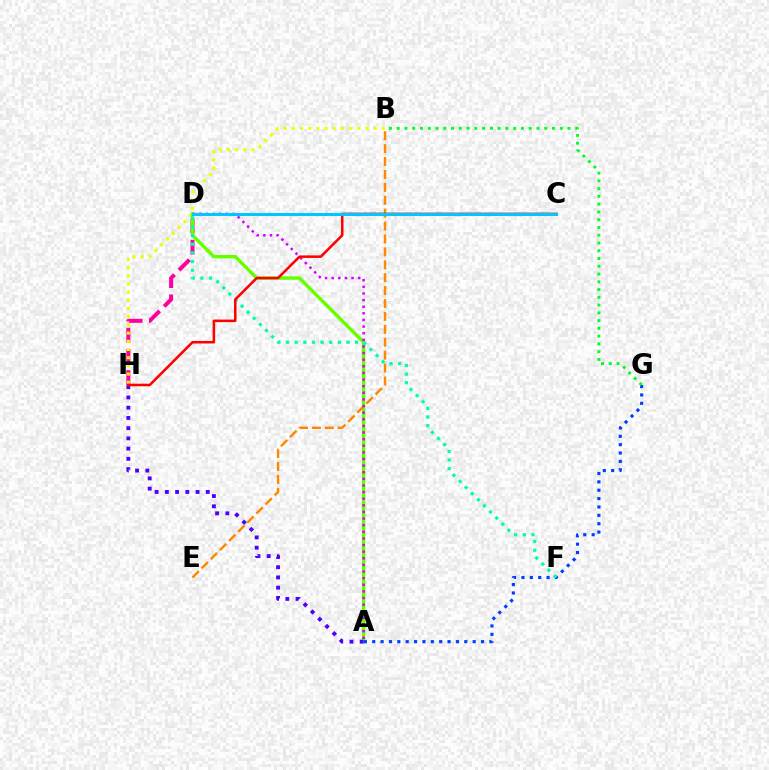{('D', 'H'): [{'color': '#ff00a0', 'line_style': 'dashed', 'thickness': 2.88}], ('B', 'H'): [{'color': '#eeff00', 'line_style': 'dotted', 'thickness': 2.23}], ('A', 'D'): [{'color': '#66ff00', 'line_style': 'solid', 'thickness': 2.46}, {'color': '#d600ff', 'line_style': 'dotted', 'thickness': 1.8}], ('A', 'H'): [{'color': '#4f00ff', 'line_style': 'dotted', 'thickness': 2.78}], ('A', 'G'): [{'color': '#003fff', 'line_style': 'dotted', 'thickness': 2.27}], ('B', 'E'): [{'color': '#ff8800', 'line_style': 'dashed', 'thickness': 1.75}], ('D', 'F'): [{'color': '#00ffaf', 'line_style': 'dotted', 'thickness': 2.35}], ('B', 'G'): [{'color': '#00ff27', 'line_style': 'dotted', 'thickness': 2.11}], ('C', 'H'): [{'color': '#ff0000', 'line_style': 'solid', 'thickness': 1.82}], ('C', 'D'): [{'color': '#00c7ff', 'line_style': 'solid', 'thickness': 2.19}]}